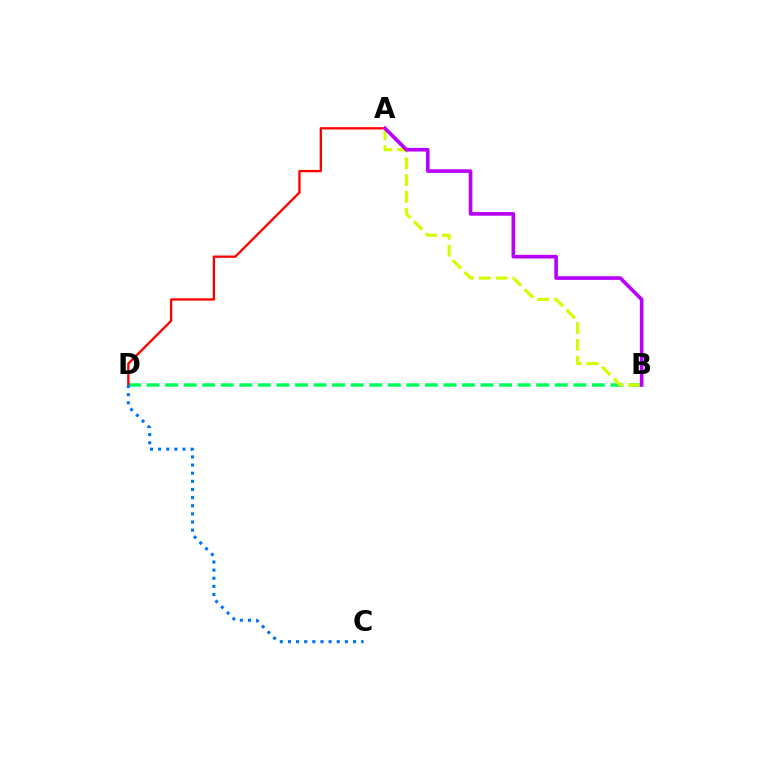{('B', 'D'): [{'color': '#00ff5c', 'line_style': 'dashed', 'thickness': 2.52}], ('A', 'D'): [{'color': '#ff0000', 'line_style': 'solid', 'thickness': 1.67}], ('A', 'B'): [{'color': '#d1ff00', 'line_style': 'dashed', 'thickness': 2.28}, {'color': '#b900ff', 'line_style': 'solid', 'thickness': 2.61}], ('C', 'D'): [{'color': '#0074ff', 'line_style': 'dotted', 'thickness': 2.21}]}